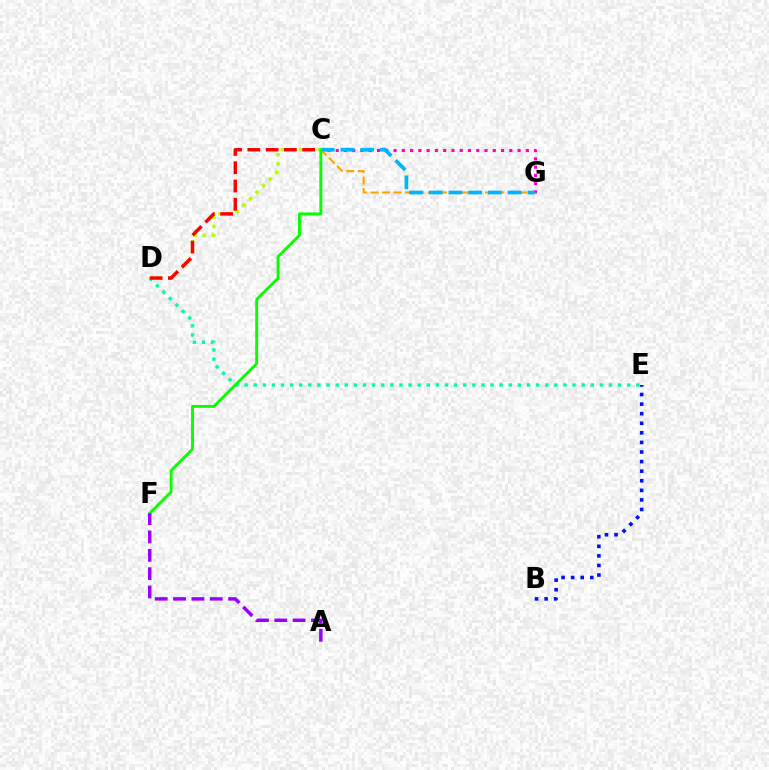{('C', 'G'): [{'color': '#ff00bd', 'line_style': 'dotted', 'thickness': 2.25}, {'color': '#ffa500', 'line_style': 'dashed', 'thickness': 1.55}, {'color': '#00b5ff', 'line_style': 'dashed', 'thickness': 2.68}], ('D', 'E'): [{'color': '#00ff9d', 'line_style': 'dotted', 'thickness': 2.48}], ('C', 'D'): [{'color': '#b3ff00', 'line_style': 'dotted', 'thickness': 2.51}, {'color': '#ff0000', 'line_style': 'dashed', 'thickness': 2.48}], ('C', 'F'): [{'color': '#08ff00', 'line_style': 'solid', 'thickness': 2.08}], ('B', 'E'): [{'color': '#0010ff', 'line_style': 'dotted', 'thickness': 2.6}], ('A', 'F'): [{'color': '#9b00ff', 'line_style': 'dashed', 'thickness': 2.49}]}